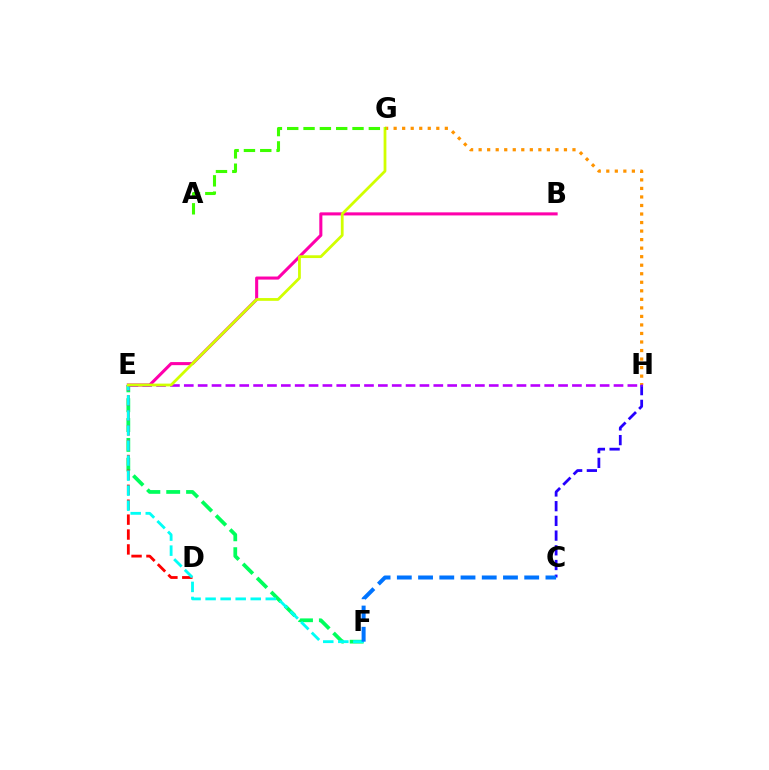{('C', 'H'): [{'color': '#2500ff', 'line_style': 'dashed', 'thickness': 2.0}], ('B', 'E'): [{'color': '#ff00ac', 'line_style': 'solid', 'thickness': 2.21}], ('E', 'F'): [{'color': '#00ff5c', 'line_style': 'dashed', 'thickness': 2.7}, {'color': '#00fff6', 'line_style': 'dashed', 'thickness': 2.04}], ('D', 'E'): [{'color': '#ff0000', 'line_style': 'dashed', 'thickness': 2.02}], ('G', 'H'): [{'color': '#ff9400', 'line_style': 'dotted', 'thickness': 2.32}], ('E', 'H'): [{'color': '#b900ff', 'line_style': 'dashed', 'thickness': 1.88}], ('E', 'G'): [{'color': '#d1ff00', 'line_style': 'solid', 'thickness': 2.0}], ('A', 'G'): [{'color': '#3dff00', 'line_style': 'dashed', 'thickness': 2.22}], ('C', 'F'): [{'color': '#0074ff', 'line_style': 'dashed', 'thickness': 2.88}]}